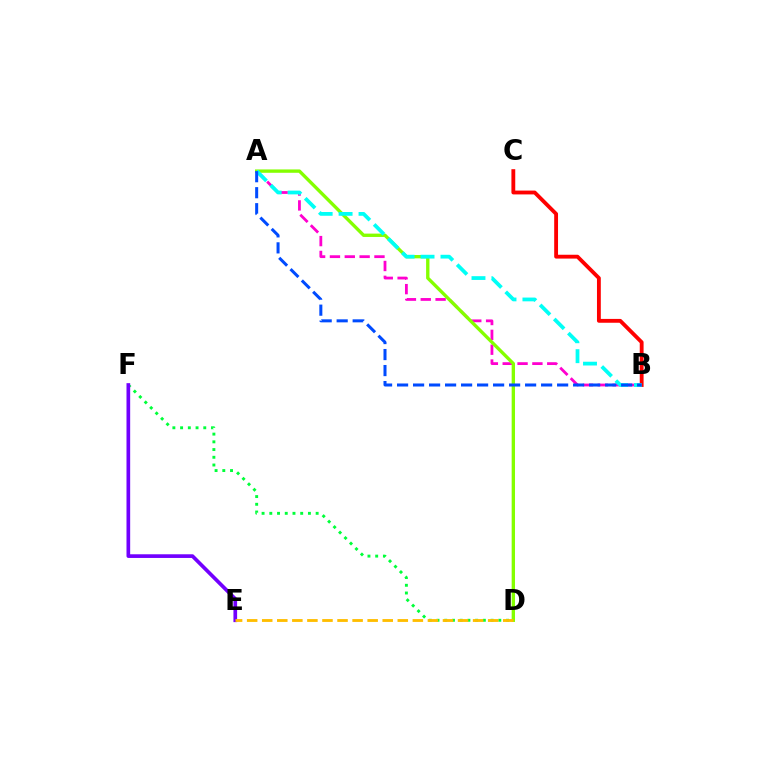{('B', 'C'): [{'color': '#ff0000', 'line_style': 'solid', 'thickness': 2.76}], ('A', 'B'): [{'color': '#ff00cf', 'line_style': 'dashed', 'thickness': 2.02}, {'color': '#00fff6', 'line_style': 'dashed', 'thickness': 2.71}, {'color': '#004bff', 'line_style': 'dashed', 'thickness': 2.17}], ('D', 'F'): [{'color': '#00ff39', 'line_style': 'dotted', 'thickness': 2.1}], ('A', 'D'): [{'color': '#84ff00', 'line_style': 'solid', 'thickness': 2.41}], ('E', 'F'): [{'color': '#7200ff', 'line_style': 'solid', 'thickness': 2.65}], ('D', 'E'): [{'color': '#ffbd00', 'line_style': 'dashed', 'thickness': 2.05}]}